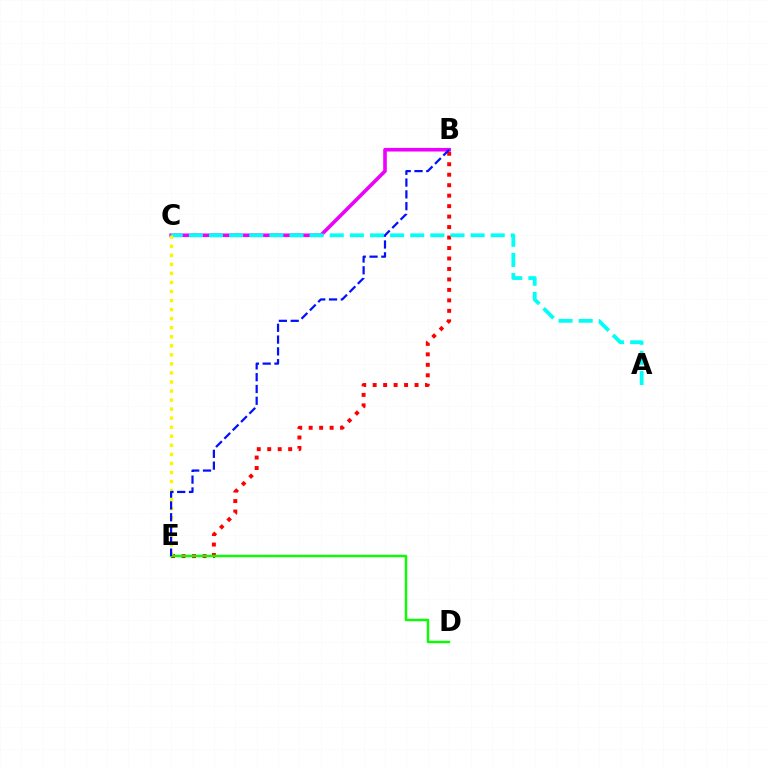{('B', 'C'): [{'color': '#ee00ff', 'line_style': 'solid', 'thickness': 2.6}], ('B', 'E'): [{'color': '#ff0000', 'line_style': 'dotted', 'thickness': 2.85}, {'color': '#0010ff', 'line_style': 'dashed', 'thickness': 1.6}], ('A', 'C'): [{'color': '#00fff6', 'line_style': 'dashed', 'thickness': 2.73}], ('D', 'E'): [{'color': '#08ff00', 'line_style': 'solid', 'thickness': 1.74}], ('C', 'E'): [{'color': '#fcf500', 'line_style': 'dotted', 'thickness': 2.46}]}